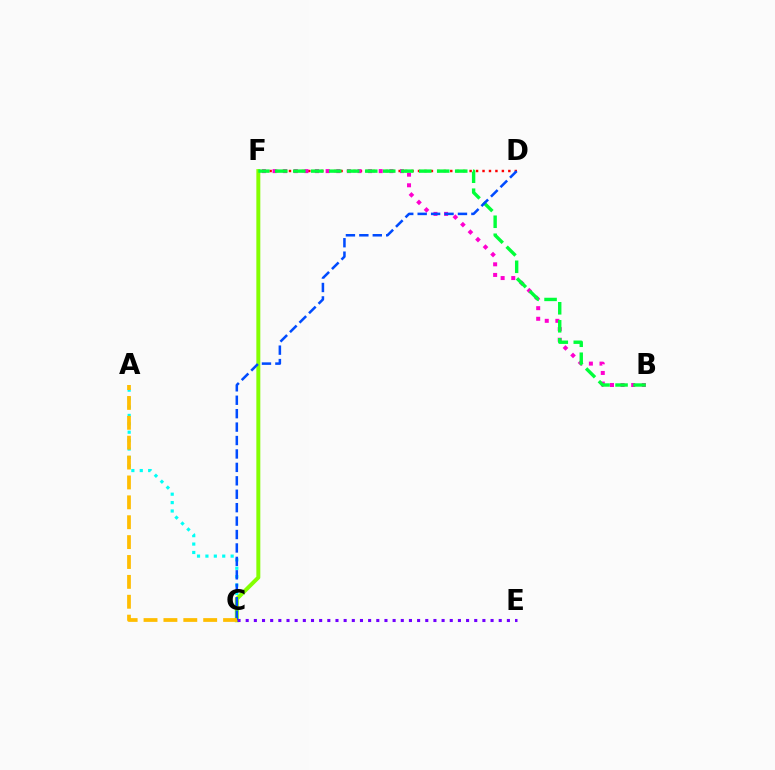{('A', 'C'): [{'color': '#00fff6', 'line_style': 'dotted', 'thickness': 2.28}, {'color': '#ffbd00', 'line_style': 'dashed', 'thickness': 2.7}], ('D', 'F'): [{'color': '#ff0000', 'line_style': 'dotted', 'thickness': 1.75}], ('C', 'F'): [{'color': '#84ff00', 'line_style': 'solid', 'thickness': 2.85}], ('B', 'F'): [{'color': '#ff00cf', 'line_style': 'dotted', 'thickness': 2.89}, {'color': '#00ff39', 'line_style': 'dashed', 'thickness': 2.44}], ('C', 'E'): [{'color': '#7200ff', 'line_style': 'dotted', 'thickness': 2.22}], ('C', 'D'): [{'color': '#004bff', 'line_style': 'dashed', 'thickness': 1.82}]}